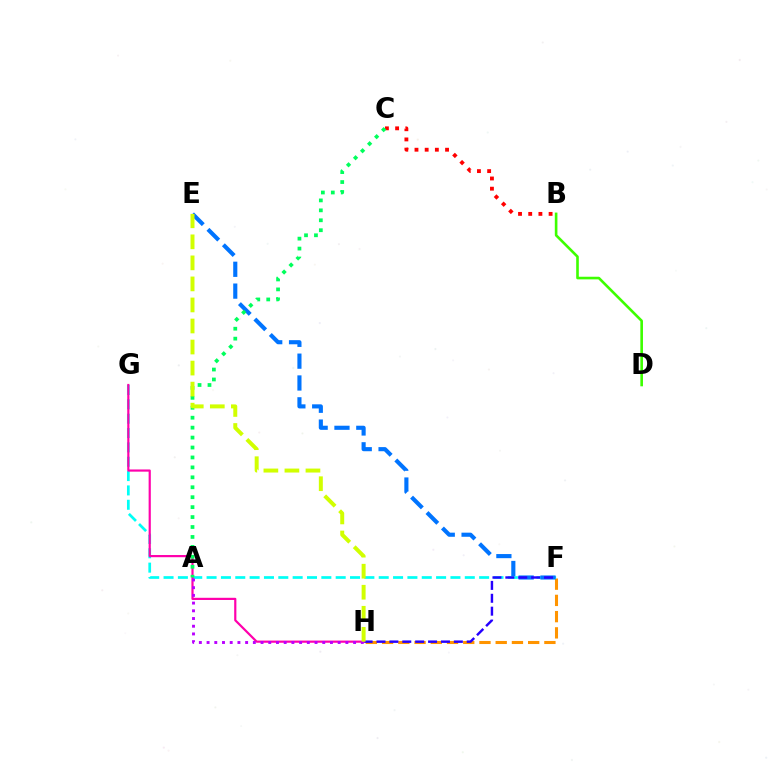{('F', 'H'): [{'color': '#ff9400', 'line_style': 'dashed', 'thickness': 2.21}, {'color': '#2500ff', 'line_style': 'dashed', 'thickness': 1.75}], ('F', 'G'): [{'color': '#00fff6', 'line_style': 'dashed', 'thickness': 1.95}], ('B', 'C'): [{'color': '#ff0000', 'line_style': 'dotted', 'thickness': 2.77}], ('B', 'D'): [{'color': '#3dff00', 'line_style': 'solid', 'thickness': 1.89}], ('E', 'F'): [{'color': '#0074ff', 'line_style': 'dashed', 'thickness': 2.97}], ('G', 'H'): [{'color': '#ff00ac', 'line_style': 'solid', 'thickness': 1.58}], ('A', 'C'): [{'color': '#00ff5c', 'line_style': 'dotted', 'thickness': 2.7}], ('A', 'H'): [{'color': '#b900ff', 'line_style': 'dotted', 'thickness': 2.1}], ('E', 'H'): [{'color': '#d1ff00', 'line_style': 'dashed', 'thickness': 2.86}]}